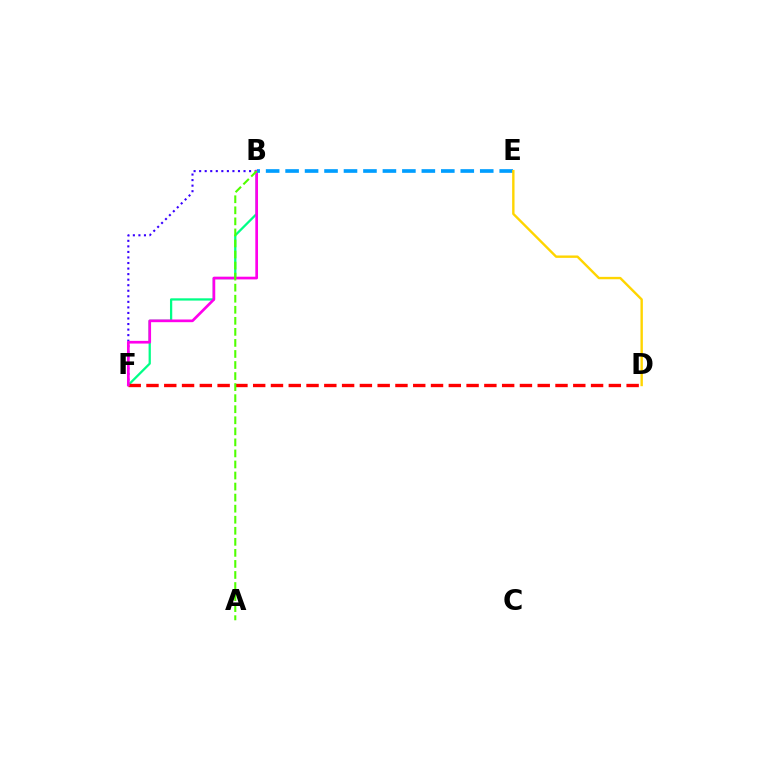{('B', 'F'): [{'color': '#3700ff', 'line_style': 'dotted', 'thickness': 1.51}, {'color': '#00ff86', 'line_style': 'solid', 'thickness': 1.63}, {'color': '#ff00ed', 'line_style': 'solid', 'thickness': 1.94}], ('D', 'F'): [{'color': '#ff0000', 'line_style': 'dashed', 'thickness': 2.42}], ('B', 'E'): [{'color': '#009eff', 'line_style': 'dashed', 'thickness': 2.64}], ('A', 'B'): [{'color': '#4fff00', 'line_style': 'dashed', 'thickness': 1.5}], ('D', 'E'): [{'color': '#ffd500', 'line_style': 'solid', 'thickness': 1.72}]}